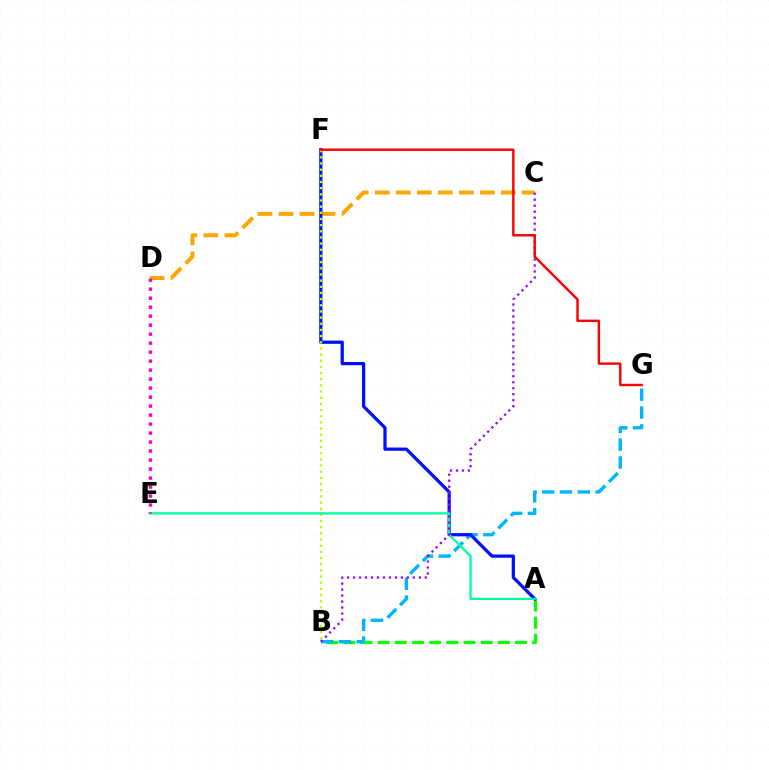{('A', 'B'): [{'color': '#08ff00', 'line_style': 'dashed', 'thickness': 2.33}], ('C', 'D'): [{'color': '#ffa500', 'line_style': 'dashed', 'thickness': 2.85}], ('B', 'G'): [{'color': '#00b5ff', 'line_style': 'dashed', 'thickness': 2.42}], ('A', 'F'): [{'color': '#0010ff', 'line_style': 'solid', 'thickness': 2.34}], ('B', 'F'): [{'color': '#b3ff00', 'line_style': 'dotted', 'thickness': 1.67}], ('A', 'E'): [{'color': '#00ff9d', 'line_style': 'solid', 'thickness': 1.62}], ('B', 'C'): [{'color': '#9b00ff', 'line_style': 'dotted', 'thickness': 1.62}], ('D', 'E'): [{'color': '#ff00bd', 'line_style': 'dotted', 'thickness': 2.44}], ('F', 'G'): [{'color': '#ff0000', 'line_style': 'solid', 'thickness': 1.74}]}